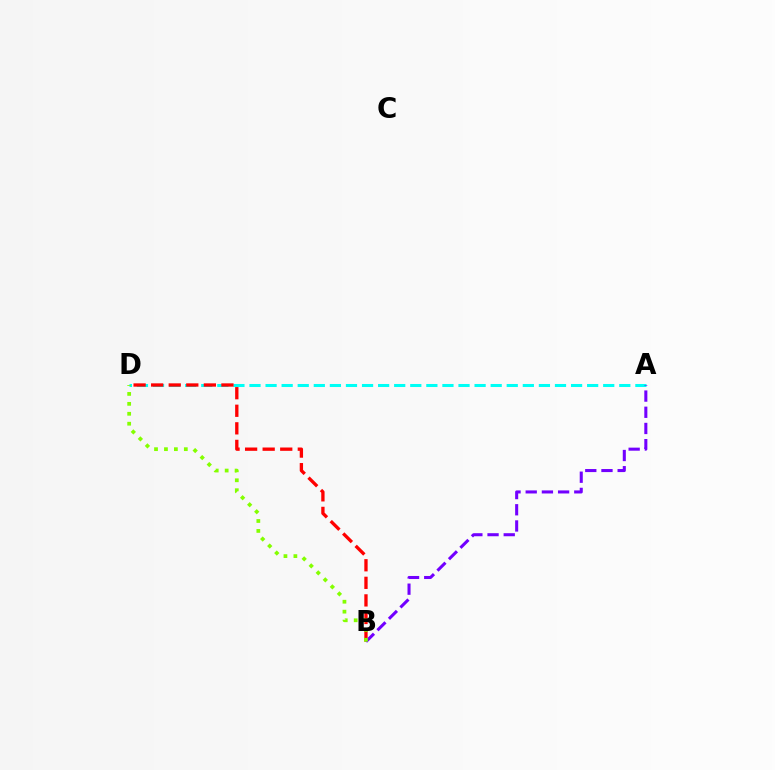{('A', 'D'): [{'color': '#00fff6', 'line_style': 'dashed', 'thickness': 2.18}], ('B', 'D'): [{'color': '#ff0000', 'line_style': 'dashed', 'thickness': 2.39}, {'color': '#84ff00', 'line_style': 'dotted', 'thickness': 2.7}], ('A', 'B'): [{'color': '#7200ff', 'line_style': 'dashed', 'thickness': 2.2}]}